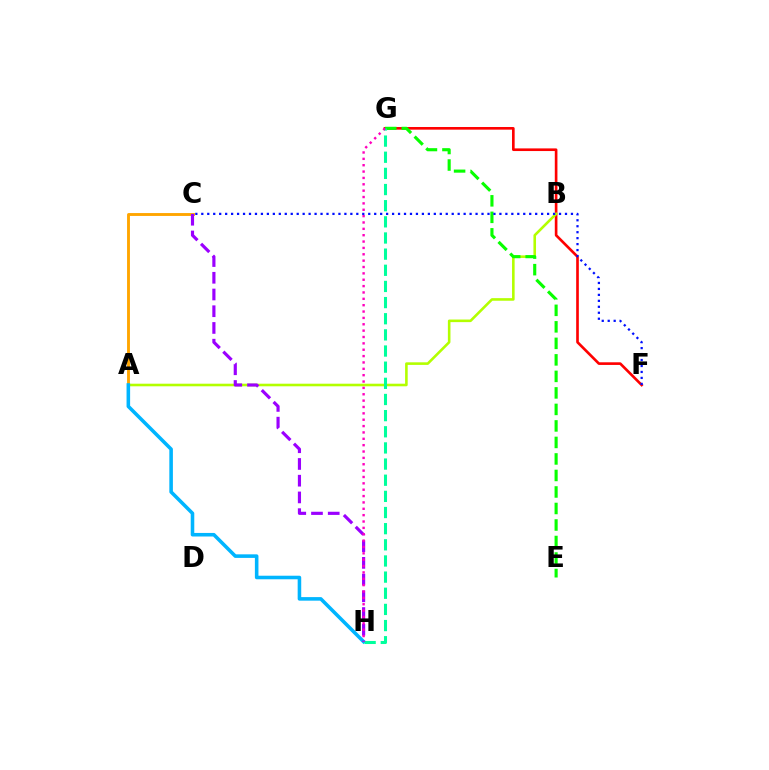{('A', 'C'): [{'color': '#ffa500', 'line_style': 'solid', 'thickness': 2.07}], ('F', 'G'): [{'color': '#ff0000', 'line_style': 'solid', 'thickness': 1.91}], ('A', 'B'): [{'color': '#b3ff00', 'line_style': 'solid', 'thickness': 1.87}], ('A', 'H'): [{'color': '#00b5ff', 'line_style': 'solid', 'thickness': 2.57}], ('E', 'G'): [{'color': '#08ff00', 'line_style': 'dashed', 'thickness': 2.24}], ('G', 'H'): [{'color': '#00ff9d', 'line_style': 'dashed', 'thickness': 2.19}, {'color': '#ff00bd', 'line_style': 'dotted', 'thickness': 1.73}], ('C', 'H'): [{'color': '#9b00ff', 'line_style': 'dashed', 'thickness': 2.27}], ('C', 'F'): [{'color': '#0010ff', 'line_style': 'dotted', 'thickness': 1.62}]}